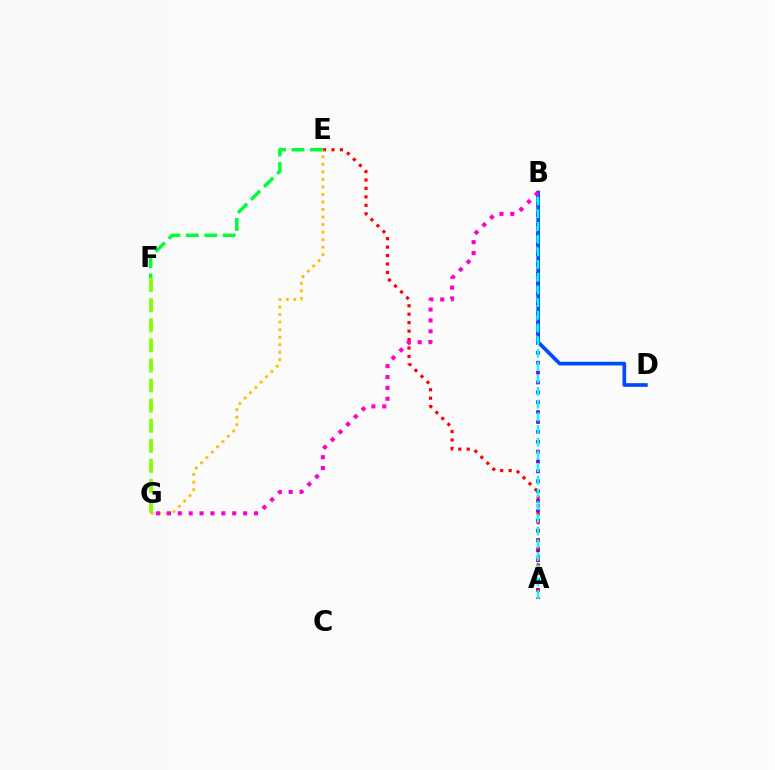{('A', 'B'): [{'color': '#7200ff', 'line_style': 'dotted', 'thickness': 2.68}, {'color': '#00fff6', 'line_style': 'dashed', 'thickness': 1.72}], ('A', 'E'): [{'color': '#ff0000', 'line_style': 'dotted', 'thickness': 2.3}], ('E', 'F'): [{'color': '#00ff39', 'line_style': 'dashed', 'thickness': 2.51}], ('B', 'D'): [{'color': '#004bff', 'line_style': 'solid', 'thickness': 2.67}], ('F', 'G'): [{'color': '#84ff00', 'line_style': 'dashed', 'thickness': 2.73}], ('E', 'G'): [{'color': '#ffbd00', 'line_style': 'dotted', 'thickness': 2.05}], ('B', 'G'): [{'color': '#ff00cf', 'line_style': 'dotted', 'thickness': 2.96}]}